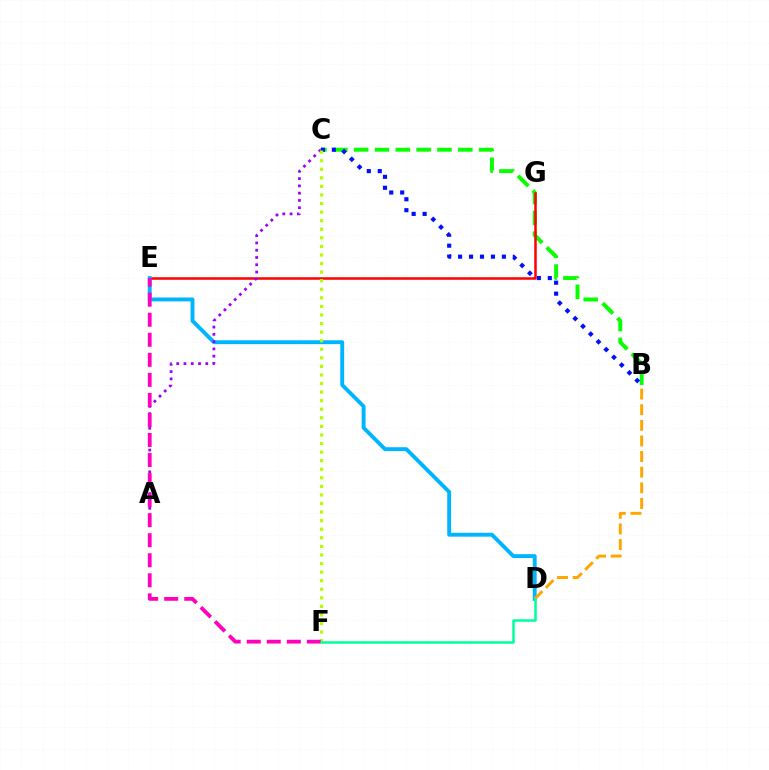{('B', 'C'): [{'color': '#08ff00', 'line_style': 'dashed', 'thickness': 2.83}, {'color': '#0010ff', 'line_style': 'dotted', 'thickness': 2.98}], ('E', 'G'): [{'color': '#ff0000', 'line_style': 'solid', 'thickness': 1.81}], ('D', 'E'): [{'color': '#00b5ff', 'line_style': 'solid', 'thickness': 2.8}], ('A', 'C'): [{'color': '#9b00ff', 'line_style': 'dotted', 'thickness': 1.98}], ('C', 'F'): [{'color': '#b3ff00', 'line_style': 'dotted', 'thickness': 2.33}], ('E', 'F'): [{'color': '#ff00bd', 'line_style': 'dashed', 'thickness': 2.72}], ('B', 'D'): [{'color': '#ffa500', 'line_style': 'dashed', 'thickness': 2.12}], ('D', 'F'): [{'color': '#00ff9d', 'line_style': 'solid', 'thickness': 1.82}]}